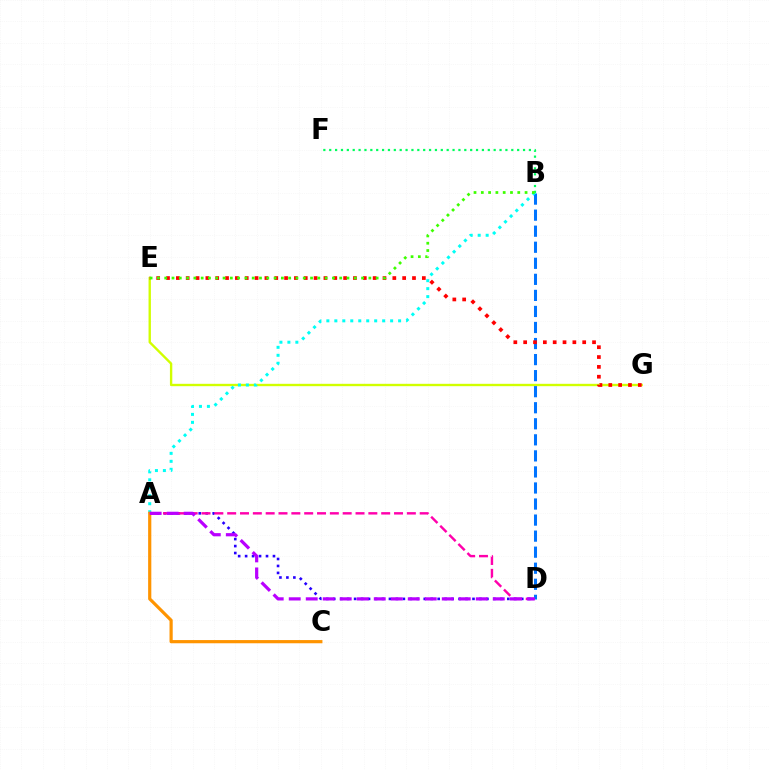{('E', 'G'): [{'color': '#d1ff00', 'line_style': 'solid', 'thickness': 1.71}, {'color': '#ff0000', 'line_style': 'dotted', 'thickness': 2.67}], ('B', 'D'): [{'color': '#0074ff', 'line_style': 'dashed', 'thickness': 2.18}], ('B', 'F'): [{'color': '#00ff5c', 'line_style': 'dotted', 'thickness': 1.6}], ('A', 'D'): [{'color': '#2500ff', 'line_style': 'dotted', 'thickness': 1.89}, {'color': '#ff00ac', 'line_style': 'dashed', 'thickness': 1.74}, {'color': '#b900ff', 'line_style': 'dashed', 'thickness': 2.31}], ('A', 'B'): [{'color': '#00fff6', 'line_style': 'dotted', 'thickness': 2.17}], ('A', 'C'): [{'color': '#ff9400', 'line_style': 'solid', 'thickness': 2.3}], ('B', 'E'): [{'color': '#3dff00', 'line_style': 'dotted', 'thickness': 1.98}]}